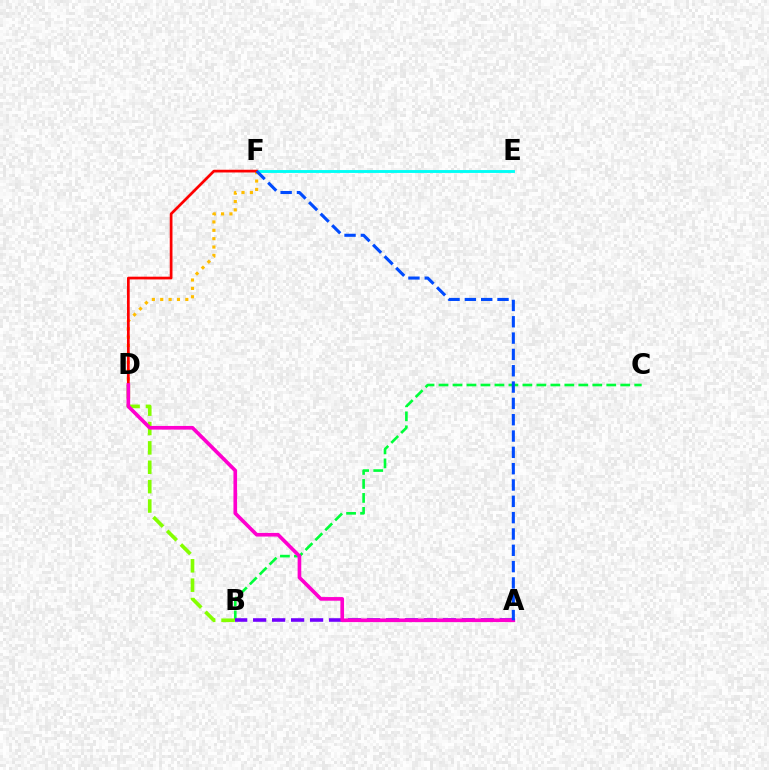{('B', 'C'): [{'color': '#00ff39', 'line_style': 'dashed', 'thickness': 1.9}], ('E', 'F'): [{'color': '#00fff6', 'line_style': 'solid', 'thickness': 2.07}], ('B', 'D'): [{'color': '#84ff00', 'line_style': 'dashed', 'thickness': 2.63}], ('D', 'F'): [{'color': '#ffbd00', 'line_style': 'dotted', 'thickness': 2.27}, {'color': '#ff0000', 'line_style': 'solid', 'thickness': 1.96}], ('A', 'B'): [{'color': '#7200ff', 'line_style': 'dashed', 'thickness': 2.58}], ('A', 'D'): [{'color': '#ff00cf', 'line_style': 'solid', 'thickness': 2.63}], ('A', 'F'): [{'color': '#004bff', 'line_style': 'dashed', 'thickness': 2.22}]}